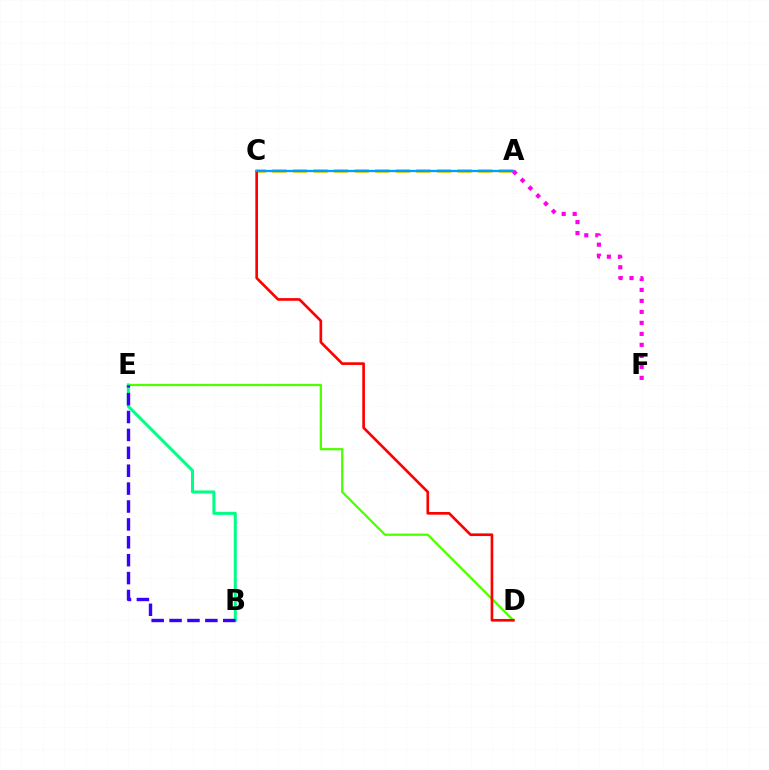{('D', 'E'): [{'color': '#4fff00', 'line_style': 'solid', 'thickness': 1.61}], ('A', 'C'): [{'color': '#ffd500', 'line_style': 'dashed', 'thickness': 2.8}, {'color': '#009eff', 'line_style': 'solid', 'thickness': 1.66}], ('C', 'D'): [{'color': '#ff0000', 'line_style': 'solid', 'thickness': 1.92}], ('A', 'F'): [{'color': '#ff00ed', 'line_style': 'dotted', 'thickness': 2.99}], ('B', 'E'): [{'color': '#00ff86', 'line_style': 'solid', 'thickness': 2.18}, {'color': '#3700ff', 'line_style': 'dashed', 'thickness': 2.43}]}